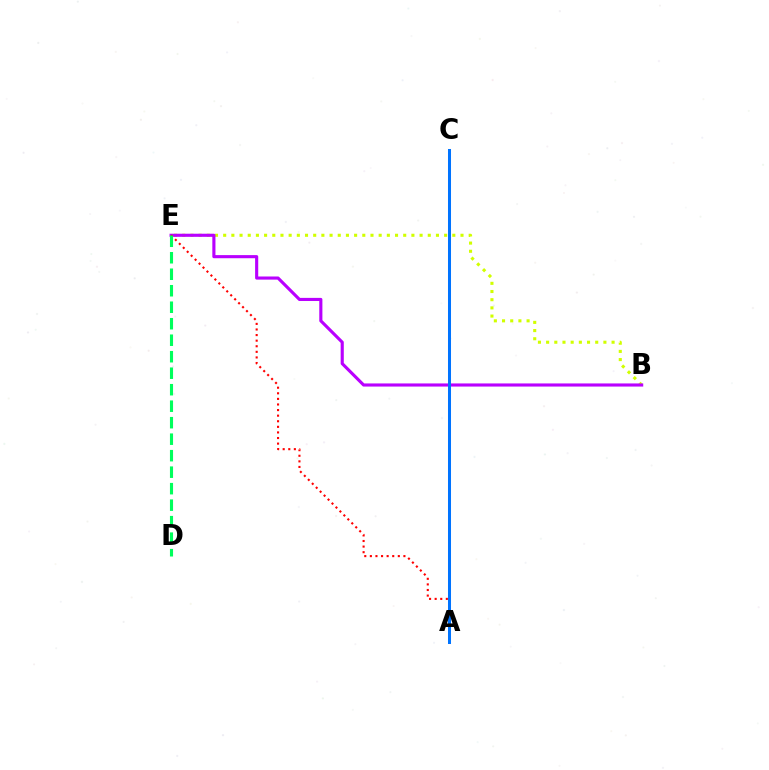{('B', 'E'): [{'color': '#d1ff00', 'line_style': 'dotted', 'thickness': 2.22}, {'color': '#b900ff', 'line_style': 'solid', 'thickness': 2.25}], ('A', 'E'): [{'color': '#ff0000', 'line_style': 'dotted', 'thickness': 1.52}], ('A', 'C'): [{'color': '#0074ff', 'line_style': 'solid', 'thickness': 2.17}], ('D', 'E'): [{'color': '#00ff5c', 'line_style': 'dashed', 'thickness': 2.24}]}